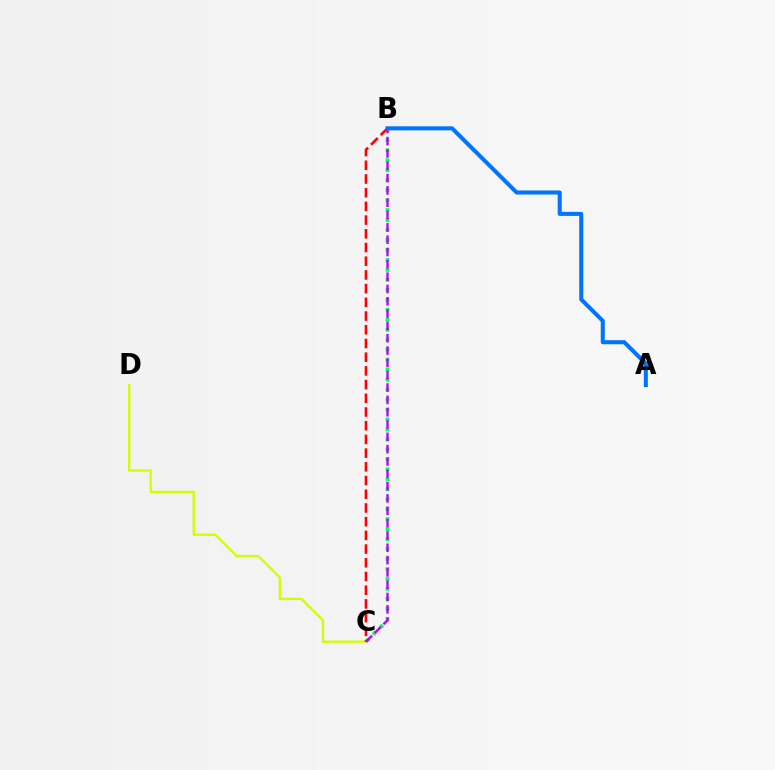{('C', 'D'): [{'color': '#d1ff00', 'line_style': 'solid', 'thickness': 1.69}], ('B', 'C'): [{'color': '#00ff5c', 'line_style': 'dotted', 'thickness': 2.71}, {'color': '#ff0000', 'line_style': 'dashed', 'thickness': 1.86}, {'color': '#b900ff', 'line_style': 'dashed', 'thickness': 1.67}], ('A', 'B'): [{'color': '#0074ff', 'line_style': 'solid', 'thickness': 2.91}]}